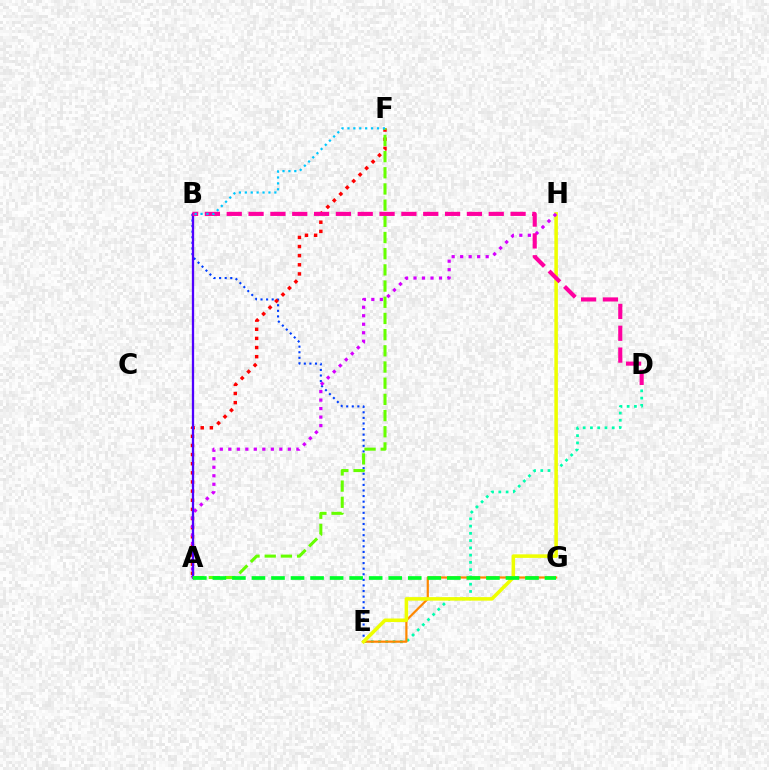{('D', 'E'): [{'color': '#00ffaf', 'line_style': 'dotted', 'thickness': 1.97}], ('E', 'G'): [{'color': '#ff8800', 'line_style': 'solid', 'thickness': 1.59}], ('B', 'E'): [{'color': '#003fff', 'line_style': 'dotted', 'thickness': 1.52}], ('A', 'F'): [{'color': '#ff0000', 'line_style': 'dotted', 'thickness': 2.48}, {'color': '#66ff00', 'line_style': 'dashed', 'thickness': 2.2}], ('E', 'H'): [{'color': '#eeff00', 'line_style': 'solid', 'thickness': 2.55}], ('A', 'H'): [{'color': '#d600ff', 'line_style': 'dotted', 'thickness': 2.31}], ('A', 'B'): [{'color': '#4f00ff', 'line_style': 'solid', 'thickness': 1.65}], ('B', 'D'): [{'color': '#ff00a0', 'line_style': 'dashed', 'thickness': 2.97}], ('B', 'F'): [{'color': '#00c7ff', 'line_style': 'dotted', 'thickness': 1.6}], ('A', 'G'): [{'color': '#00ff27', 'line_style': 'dashed', 'thickness': 2.65}]}